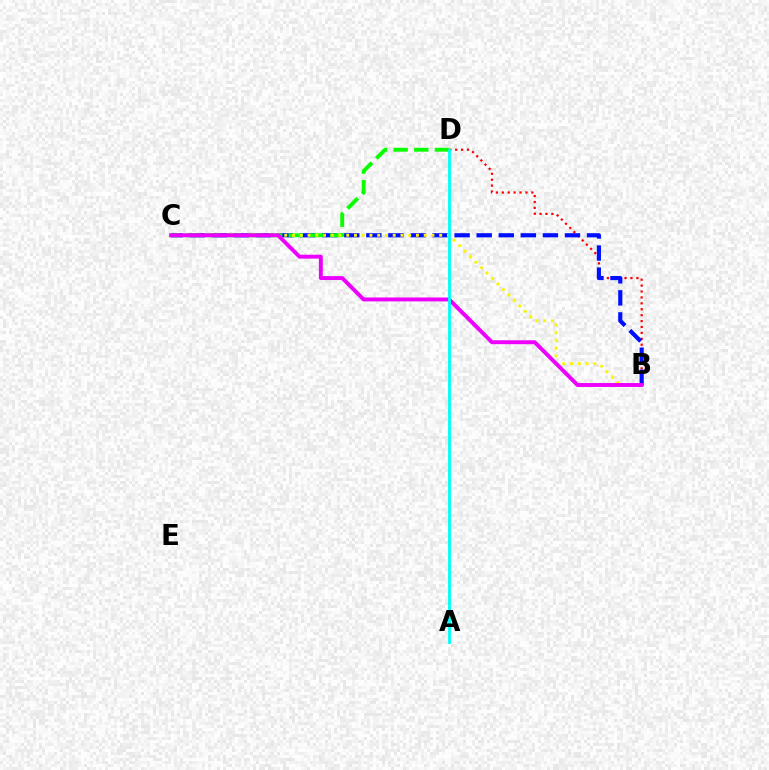{('B', 'D'): [{'color': '#ff0000', 'line_style': 'dotted', 'thickness': 1.61}], ('B', 'C'): [{'color': '#0010ff', 'line_style': 'dashed', 'thickness': 3.0}, {'color': '#fcf500', 'line_style': 'dotted', 'thickness': 2.1}, {'color': '#ee00ff', 'line_style': 'solid', 'thickness': 2.82}], ('C', 'D'): [{'color': '#08ff00', 'line_style': 'dashed', 'thickness': 2.81}], ('A', 'D'): [{'color': '#00fff6', 'line_style': 'solid', 'thickness': 2.04}]}